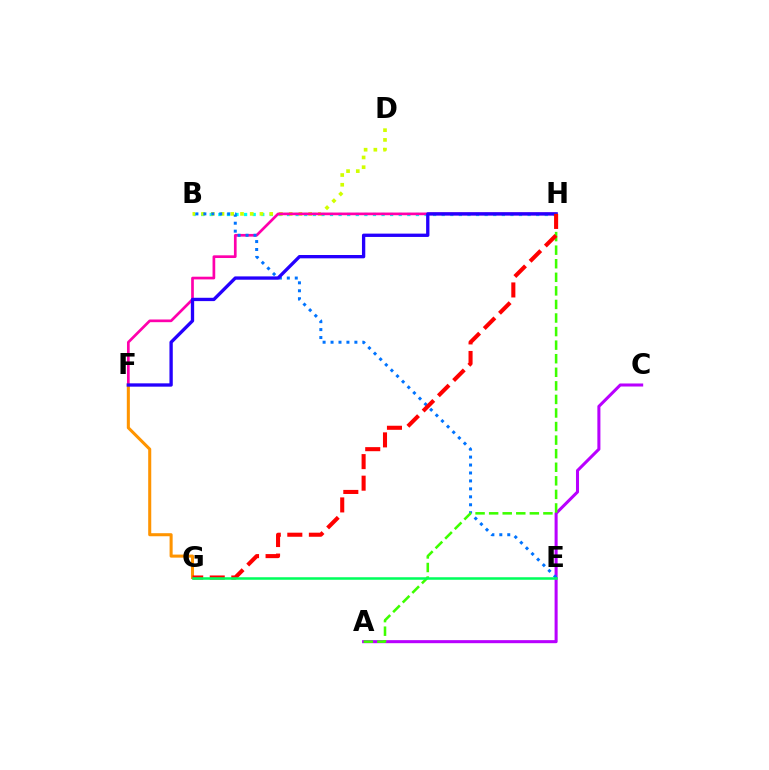{('B', 'H'): [{'color': '#00fff6', 'line_style': 'dotted', 'thickness': 2.33}], ('B', 'D'): [{'color': '#d1ff00', 'line_style': 'dotted', 'thickness': 2.65}], ('F', 'H'): [{'color': '#ff00ac', 'line_style': 'solid', 'thickness': 1.94}, {'color': '#2500ff', 'line_style': 'solid', 'thickness': 2.39}], ('F', 'G'): [{'color': '#ff9400', 'line_style': 'solid', 'thickness': 2.2}], ('A', 'C'): [{'color': '#b900ff', 'line_style': 'solid', 'thickness': 2.19}], ('B', 'E'): [{'color': '#0074ff', 'line_style': 'dotted', 'thickness': 2.16}], ('A', 'H'): [{'color': '#3dff00', 'line_style': 'dashed', 'thickness': 1.84}], ('G', 'H'): [{'color': '#ff0000', 'line_style': 'dashed', 'thickness': 2.93}], ('E', 'G'): [{'color': '#00ff5c', 'line_style': 'solid', 'thickness': 1.82}]}